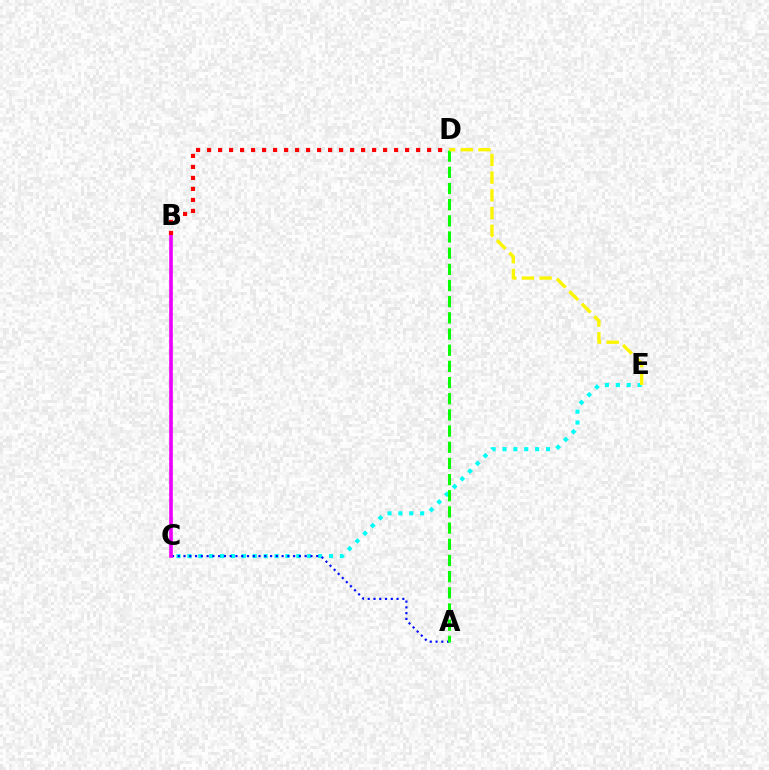{('C', 'E'): [{'color': '#00fff6', 'line_style': 'dotted', 'thickness': 2.96}], ('A', 'C'): [{'color': '#0010ff', 'line_style': 'dotted', 'thickness': 1.57}], ('B', 'C'): [{'color': '#ee00ff', 'line_style': 'solid', 'thickness': 2.62}], ('A', 'D'): [{'color': '#08ff00', 'line_style': 'dashed', 'thickness': 2.2}], ('B', 'D'): [{'color': '#ff0000', 'line_style': 'dotted', 'thickness': 2.99}], ('D', 'E'): [{'color': '#fcf500', 'line_style': 'dashed', 'thickness': 2.4}]}